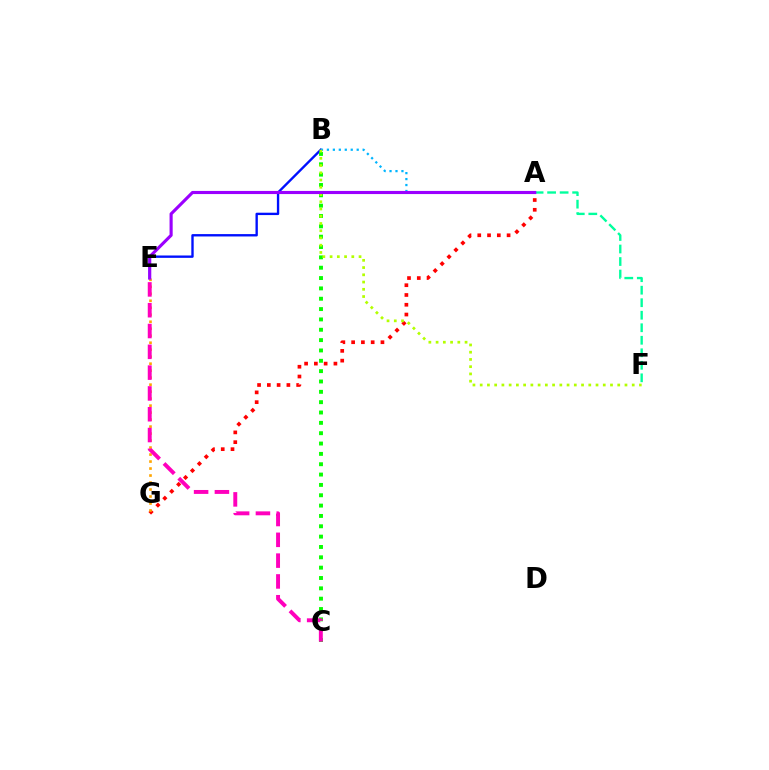{('A', 'G'): [{'color': '#ff0000', 'line_style': 'dotted', 'thickness': 2.66}], ('B', 'E'): [{'color': '#0010ff', 'line_style': 'solid', 'thickness': 1.7}], ('E', 'G'): [{'color': '#ffa500', 'line_style': 'dotted', 'thickness': 1.9}], ('A', 'B'): [{'color': '#00b5ff', 'line_style': 'dotted', 'thickness': 1.62}], ('B', 'C'): [{'color': '#08ff00', 'line_style': 'dotted', 'thickness': 2.81}], ('A', 'F'): [{'color': '#00ff9d', 'line_style': 'dashed', 'thickness': 1.7}], ('B', 'F'): [{'color': '#b3ff00', 'line_style': 'dotted', 'thickness': 1.97}], ('A', 'E'): [{'color': '#9b00ff', 'line_style': 'solid', 'thickness': 2.25}], ('C', 'E'): [{'color': '#ff00bd', 'line_style': 'dashed', 'thickness': 2.83}]}